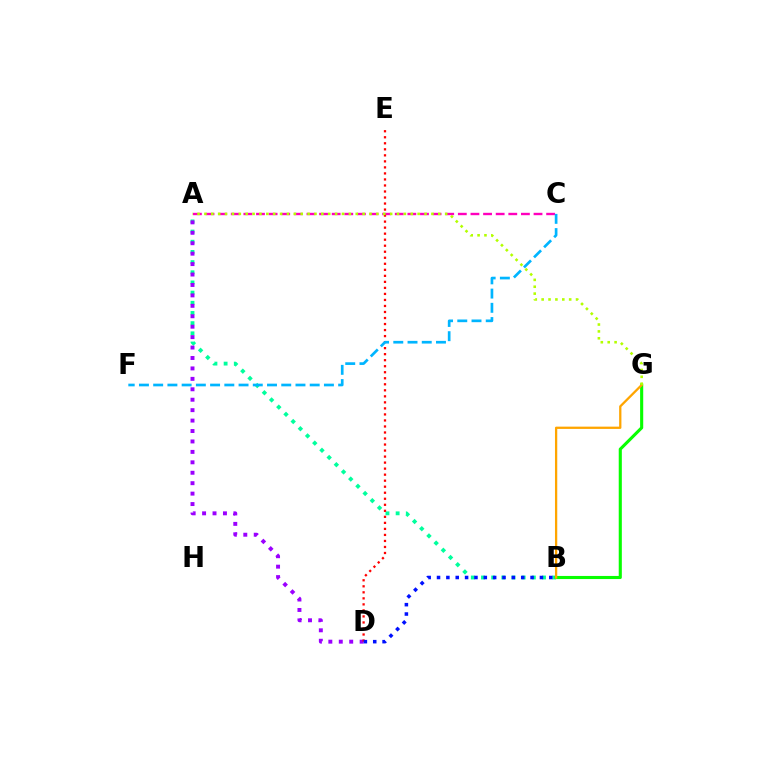{('A', 'B'): [{'color': '#00ff9d', 'line_style': 'dotted', 'thickness': 2.76}], ('B', 'G'): [{'color': '#08ff00', 'line_style': 'solid', 'thickness': 2.23}, {'color': '#ffa500', 'line_style': 'solid', 'thickness': 1.64}], ('A', 'D'): [{'color': '#9b00ff', 'line_style': 'dotted', 'thickness': 2.83}], ('A', 'C'): [{'color': '#ff00bd', 'line_style': 'dashed', 'thickness': 1.71}], ('D', 'E'): [{'color': '#ff0000', 'line_style': 'dotted', 'thickness': 1.64}], ('B', 'D'): [{'color': '#0010ff', 'line_style': 'dotted', 'thickness': 2.54}], ('C', 'F'): [{'color': '#00b5ff', 'line_style': 'dashed', 'thickness': 1.93}], ('A', 'G'): [{'color': '#b3ff00', 'line_style': 'dotted', 'thickness': 1.87}]}